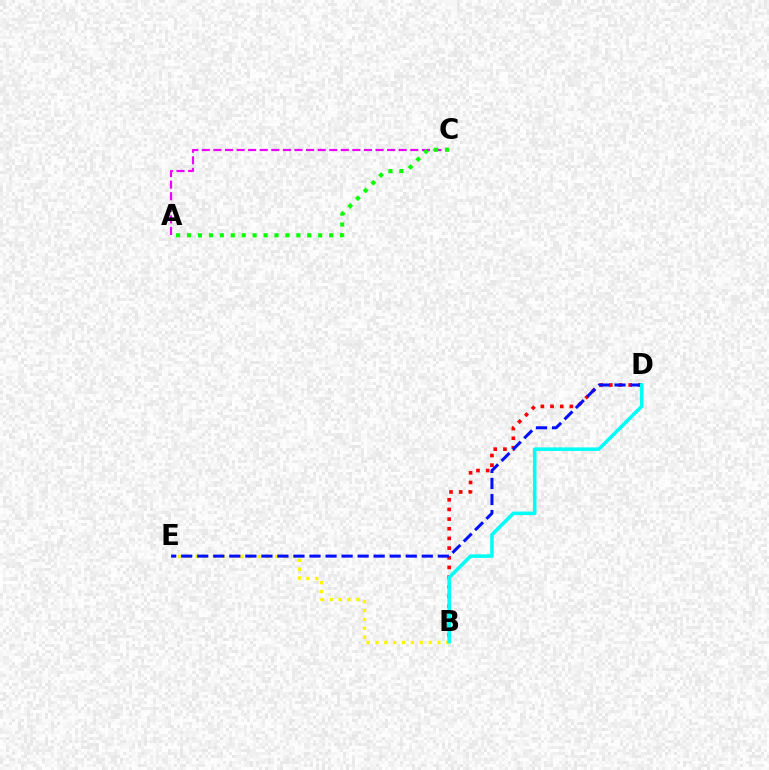{('A', 'C'): [{'color': '#ee00ff', 'line_style': 'dashed', 'thickness': 1.57}, {'color': '#08ff00', 'line_style': 'dotted', 'thickness': 2.97}], ('B', 'E'): [{'color': '#fcf500', 'line_style': 'dotted', 'thickness': 2.41}], ('B', 'D'): [{'color': '#ff0000', 'line_style': 'dotted', 'thickness': 2.63}, {'color': '#00fff6', 'line_style': 'solid', 'thickness': 2.56}], ('D', 'E'): [{'color': '#0010ff', 'line_style': 'dashed', 'thickness': 2.18}]}